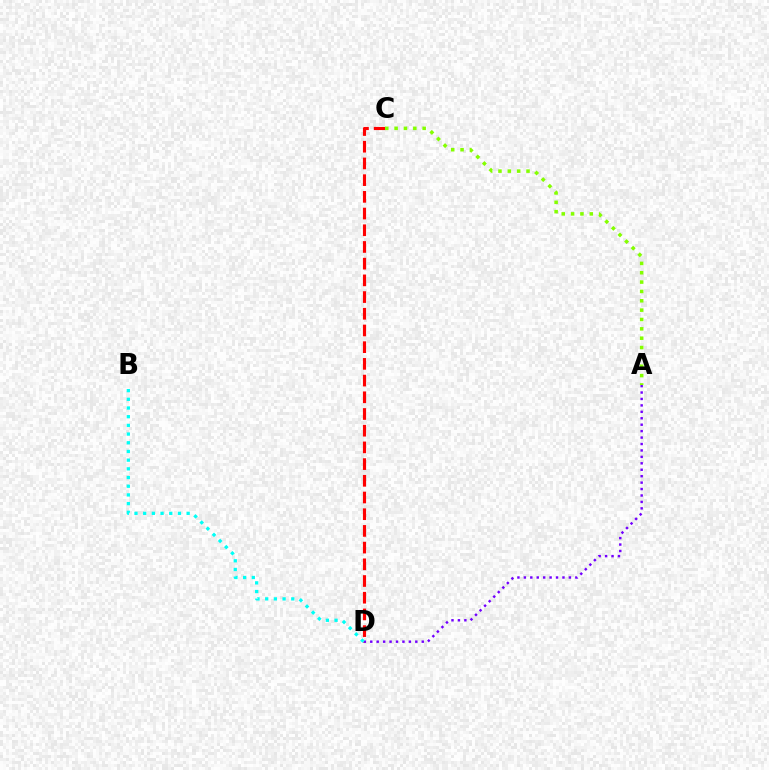{('C', 'D'): [{'color': '#ff0000', 'line_style': 'dashed', 'thickness': 2.27}], ('A', 'C'): [{'color': '#84ff00', 'line_style': 'dotted', 'thickness': 2.54}], ('A', 'D'): [{'color': '#7200ff', 'line_style': 'dotted', 'thickness': 1.75}], ('B', 'D'): [{'color': '#00fff6', 'line_style': 'dotted', 'thickness': 2.36}]}